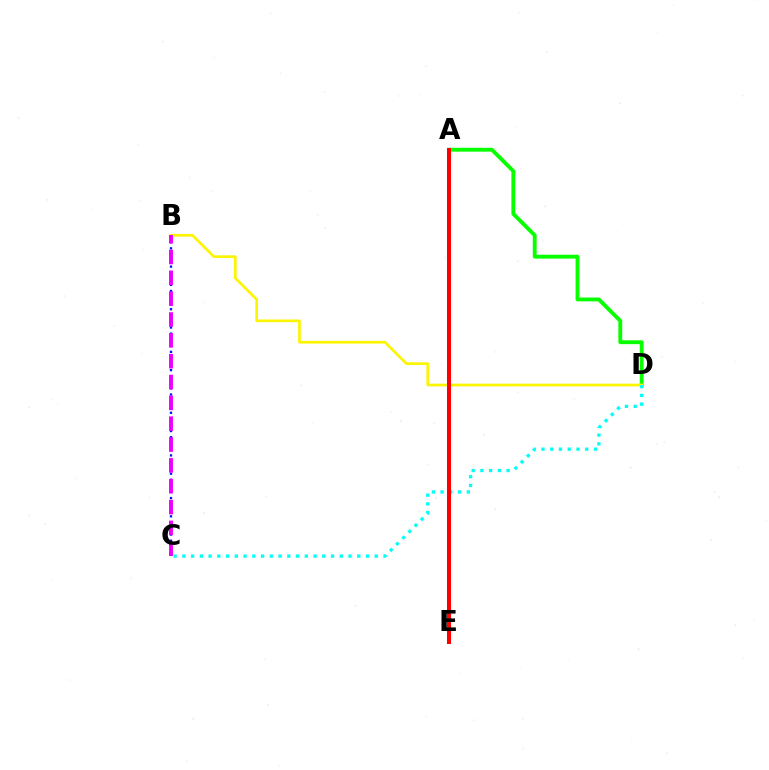{('A', 'D'): [{'color': '#08ff00', 'line_style': 'solid', 'thickness': 2.77}], ('B', 'D'): [{'color': '#fcf500', 'line_style': 'solid', 'thickness': 1.93}], ('B', 'C'): [{'color': '#0010ff', 'line_style': 'dotted', 'thickness': 1.65}, {'color': '#ee00ff', 'line_style': 'dashed', 'thickness': 2.83}], ('C', 'D'): [{'color': '#00fff6', 'line_style': 'dotted', 'thickness': 2.38}], ('A', 'E'): [{'color': '#ff0000', 'line_style': 'solid', 'thickness': 2.91}]}